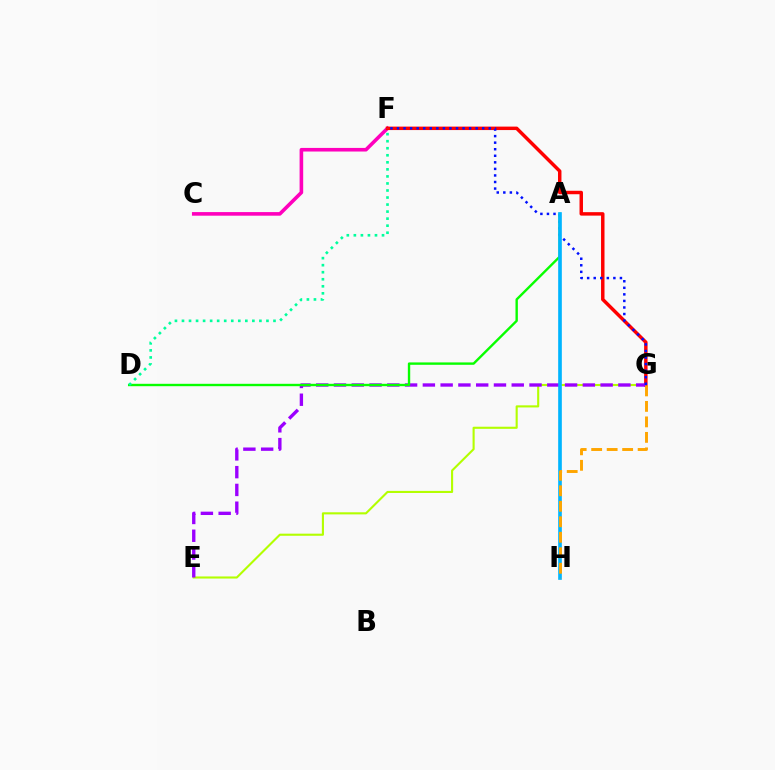{('C', 'F'): [{'color': '#ff00bd', 'line_style': 'solid', 'thickness': 2.6}], ('E', 'G'): [{'color': '#b3ff00', 'line_style': 'solid', 'thickness': 1.52}, {'color': '#9b00ff', 'line_style': 'dashed', 'thickness': 2.41}], ('F', 'G'): [{'color': '#ff0000', 'line_style': 'solid', 'thickness': 2.49}, {'color': '#0010ff', 'line_style': 'dotted', 'thickness': 1.78}], ('A', 'D'): [{'color': '#08ff00', 'line_style': 'solid', 'thickness': 1.72}], ('A', 'H'): [{'color': '#00b5ff', 'line_style': 'solid', 'thickness': 2.62}], ('D', 'F'): [{'color': '#00ff9d', 'line_style': 'dotted', 'thickness': 1.91}], ('G', 'H'): [{'color': '#ffa500', 'line_style': 'dashed', 'thickness': 2.1}]}